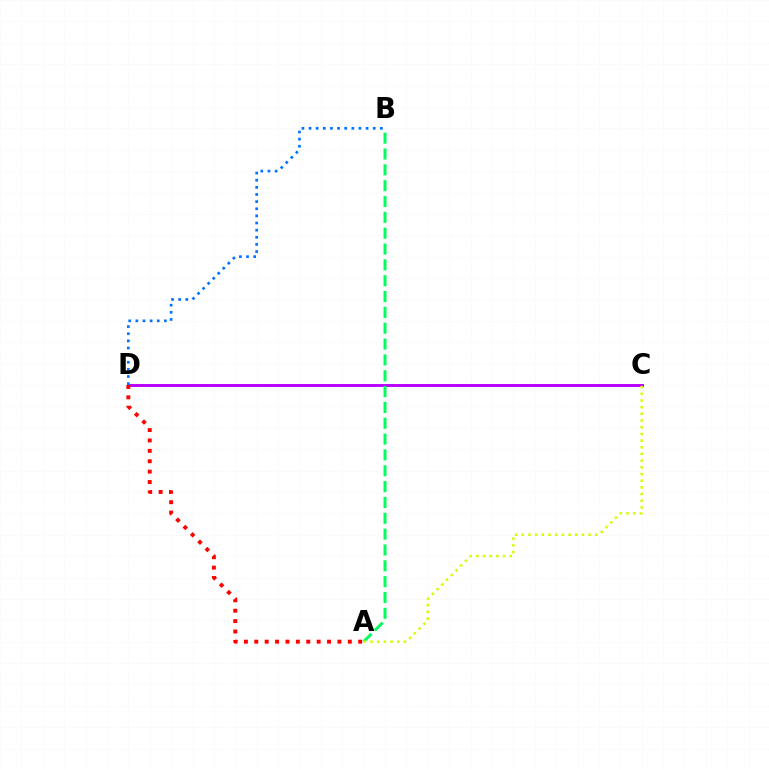{('C', 'D'): [{'color': '#b900ff', 'line_style': 'solid', 'thickness': 2.1}], ('A', 'B'): [{'color': '#00ff5c', 'line_style': 'dashed', 'thickness': 2.15}], ('A', 'C'): [{'color': '#d1ff00', 'line_style': 'dotted', 'thickness': 1.82}], ('B', 'D'): [{'color': '#0074ff', 'line_style': 'dotted', 'thickness': 1.94}], ('A', 'D'): [{'color': '#ff0000', 'line_style': 'dotted', 'thickness': 2.82}]}